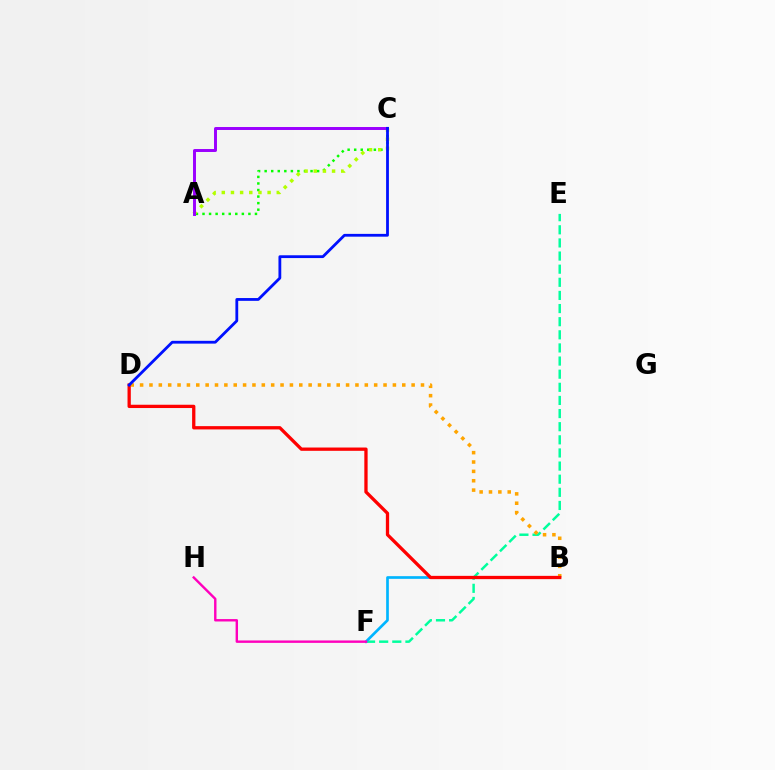{('E', 'F'): [{'color': '#00ff9d', 'line_style': 'dashed', 'thickness': 1.78}], ('B', 'F'): [{'color': '#00b5ff', 'line_style': 'solid', 'thickness': 1.93}], ('A', 'C'): [{'color': '#08ff00', 'line_style': 'dotted', 'thickness': 1.78}, {'color': '#b3ff00', 'line_style': 'dotted', 'thickness': 2.49}, {'color': '#9b00ff', 'line_style': 'solid', 'thickness': 2.13}], ('F', 'H'): [{'color': '#ff00bd', 'line_style': 'solid', 'thickness': 1.74}], ('B', 'D'): [{'color': '#ffa500', 'line_style': 'dotted', 'thickness': 2.54}, {'color': '#ff0000', 'line_style': 'solid', 'thickness': 2.37}], ('C', 'D'): [{'color': '#0010ff', 'line_style': 'solid', 'thickness': 2.01}]}